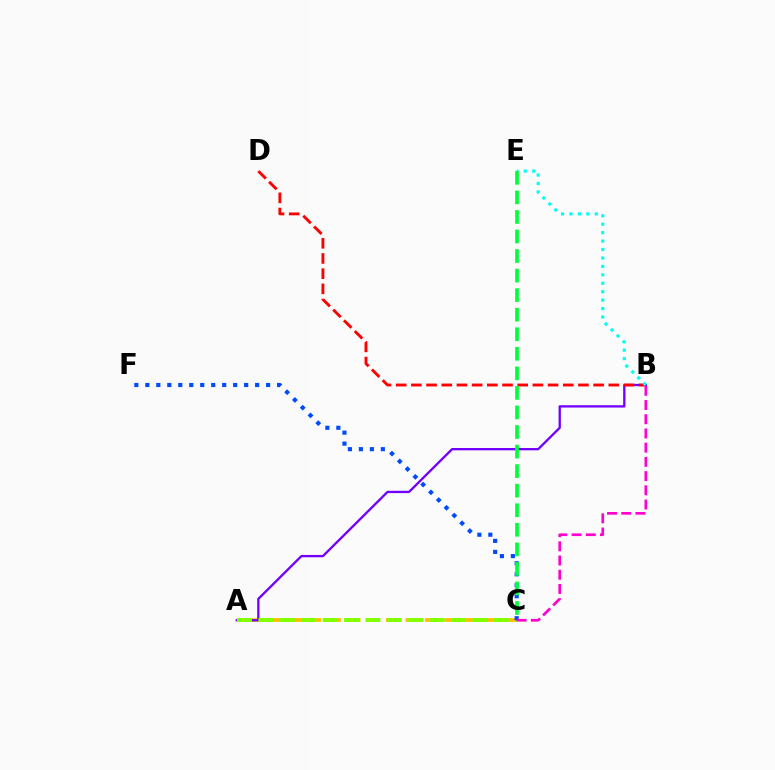{('A', 'C'): [{'color': '#ffbd00', 'line_style': 'dashed', 'thickness': 2.66}, {'color': '#84ff00', 'line_style': 'dashed', 'thickness': 2.91}], ('A', 'B'): [{'color': '#7200ff', 'line_style': 'solid', 'thickness': 1.67}], ('B', 'D'): [{'color': '#ff0000', 'line_style': 'dashed', 'thickness': 2.06}], ('C', 'F'): [{'color': '#004bff', 'line_style': 'dotted', 'thickness': 2.98}], ('B', 'E'): [{'color': '#00fff6', 'line_style': 'dotted', 'thickness': 2.29}], ('B', 'C'): [{'color': '#ff00cf', 'line_style': 'dashed', 'thickness': 1.93}], ('C', 'E'): [{'color': '#00ff39', 'line_style': 'dashed', 'thickness': 2.66}]}